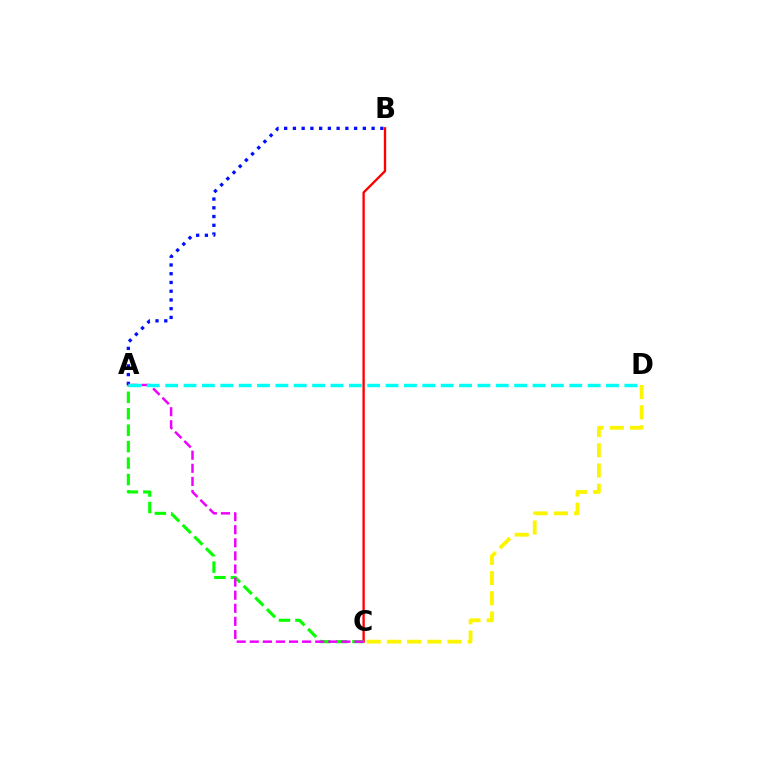{('A', 'B'): [{'color': '#0010ff', 'line_style': 'dotted', 'thickness': 2.38}], ('B', 'C'): [{'color': '#ff0000', 'line_style': 'solid', 'thickness': 1.69}], ('A', 'C'): [{'color': '#08ff00', 'line_style': 'dashed', 'thickness': 2.23}, {'color': '#ee00ff', 'line_style': 'dashed', 'thickness': 1.78}], ('A', 'D'): [{'color': '#00fff6', 'line_style': 'dashed', 'thickness': 2.5}], ('C', 'D'): [{'color': '#fcf500', 'line_style': 'dashed', 'thickness': 2.74}]}